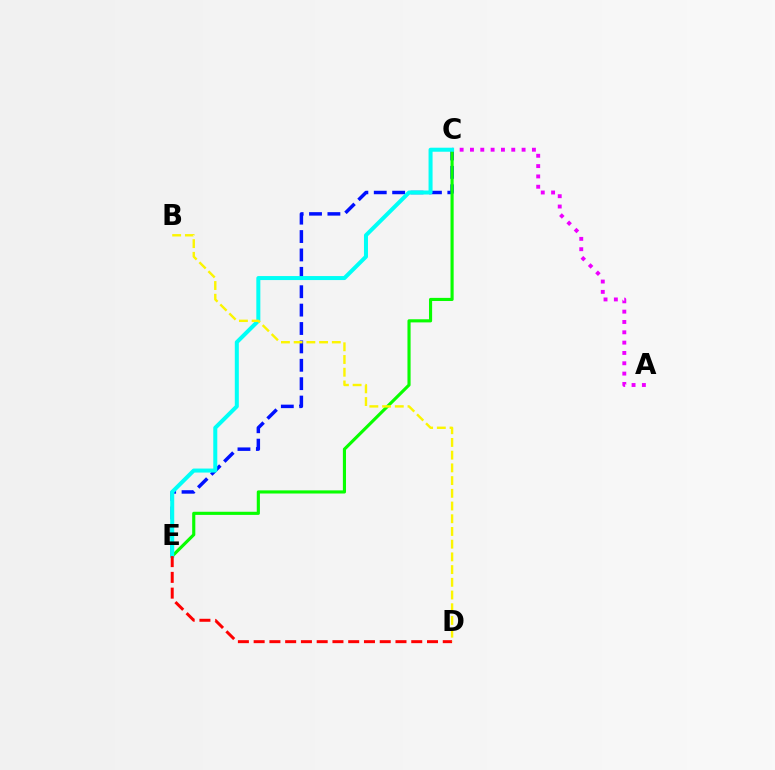{('C', 'E'): [{'color': '#0010ff', 'line_style': 'dashed', 'thickness': 2.5}, {'color': '#08ff00', 'line_style': 'solid', 'thickness': 2.26}, {'color': '#00fff6', 'line_style': 'solid', 'thickness': 2.89}], ('A', 'C'): [{'color': '#ee00ff', 'line_style': 'dotted', 'thickness': 2.81}], ('D', 'E'): [{'color': '#ff0000', 'line_style': 'dashed', 'thickness': 2.14}], ('B', 'D'): [{'color': '#fcf500', 'line_style': 'dashed', 'thickness': 1.73}]}